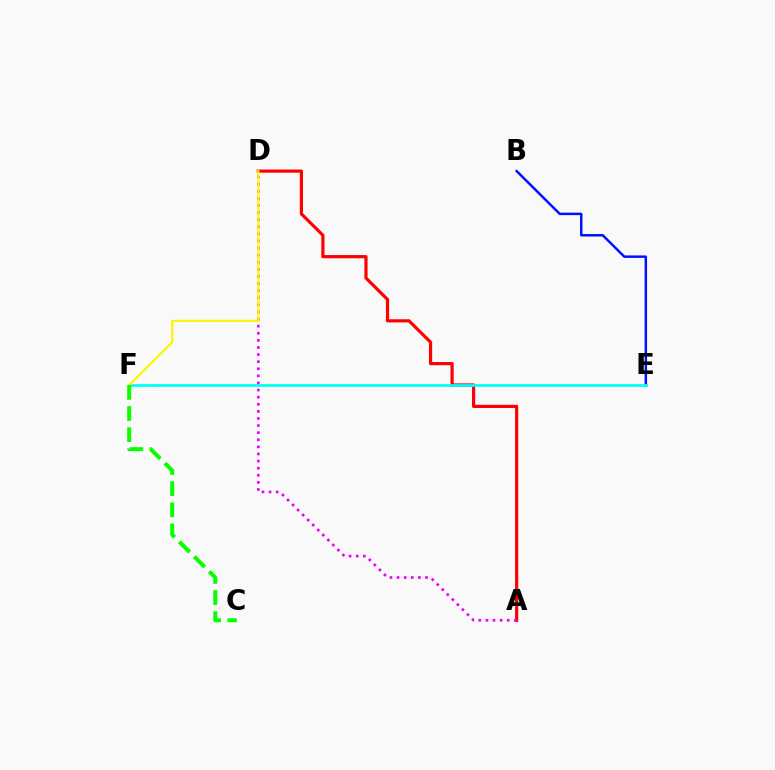{('B', 'E'): [{'color': '#0010ff', 'line_style': 'solid', 'thickness': 1.77}], ('A', 'D'): [{'color': '#ff0000', 'line_style': 'solid', 'thickness': 2.3}, {'color': '#ee00ff', 'line_style': 'dotted', 'thickness': 1.93}], ('E', 'F'): [{'color': '#00fff6', 'line_style': 'solid', 'thickness': 1.99}], ('D', 'F'): [{'color': '#fcf500', 'line_style': 'solid', 'thickness': 1.55}], ('C', 'F'): [{'color': '#08ff00', 'line_style': 'dashed', 'thickness': 2.87}]}